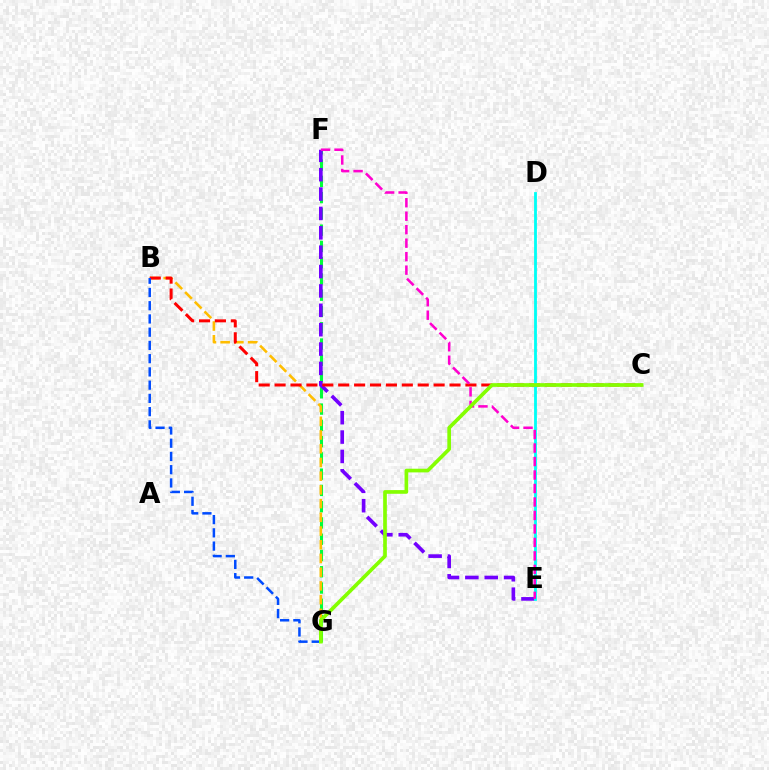{('F', 'G'): [{'color': '#00ff39', 'line_style': 'dashed', 'thickness': 2.21}], ('E', 'F'): [{'color': '#7200ff', 'line_style': 'dashed', 'thickness': 2.63}, {'color': '#ff00cf', 'line_style': 'dashed', 'thickness': 1.83}], ('B', 'G'): [{'color': '#ffbd00', 'line_style': 'dashed', 'thickness': 1.86}, {'color': '#004bff', 'line_style': 'dashed', 'thickness': 1.8}], ('B', 'C'): [{'color': '#ff0000', 'line_style': 'dashed', 'thickness': 2.16}], ('D', 'E'): [{'color': '#00fff6', 'line_style': 'solid', 'thickness': 2.03}], ('C', 'G'): [{'color': '#84ff00', 'line_style': 'solid', 'thickness': 2.65}]}